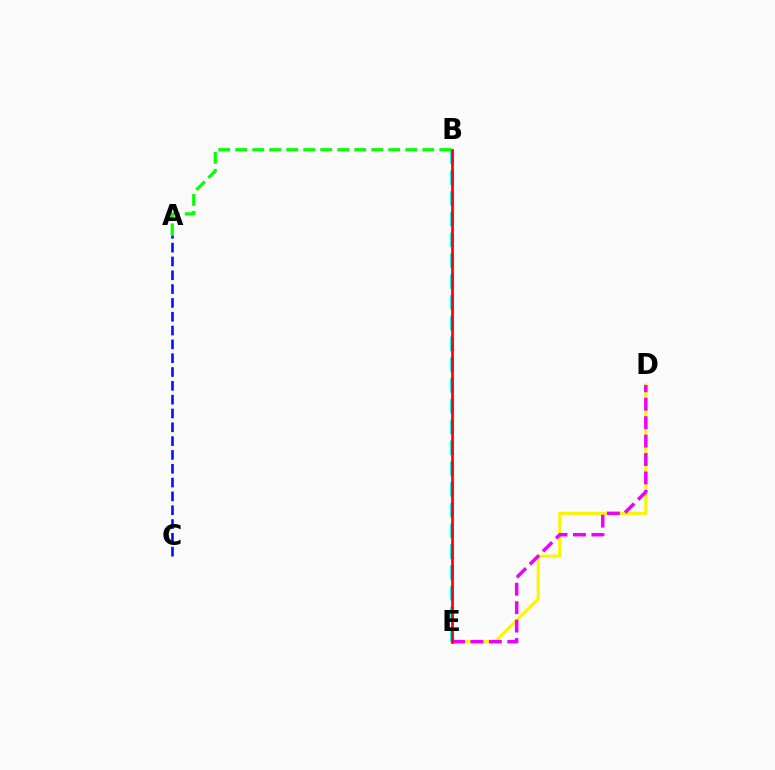{('D', 'E'): [{'color': '#fcf500', 'line_style': 'solid', 'thickness': 2.21}, {'color': '#ee00ff', 'line_style': 'dashed', 'thickness': 2.5}], ('B', 'E'): [{'color': '#00fff6', 'line_style': 'dashed', 'thickness': 2.82}, {'color': '#ff0000', 'line_style': 'solid', 'thickness': 1.95}], ('A', 'B'): [{'color': '#08ff00', 'line_style': 'dashed', 'thickness': 2.31}], ('A', 'C'): [{'color': '#0010ff', 'line_style': 'dashed', 'thickness': 1.88}]}